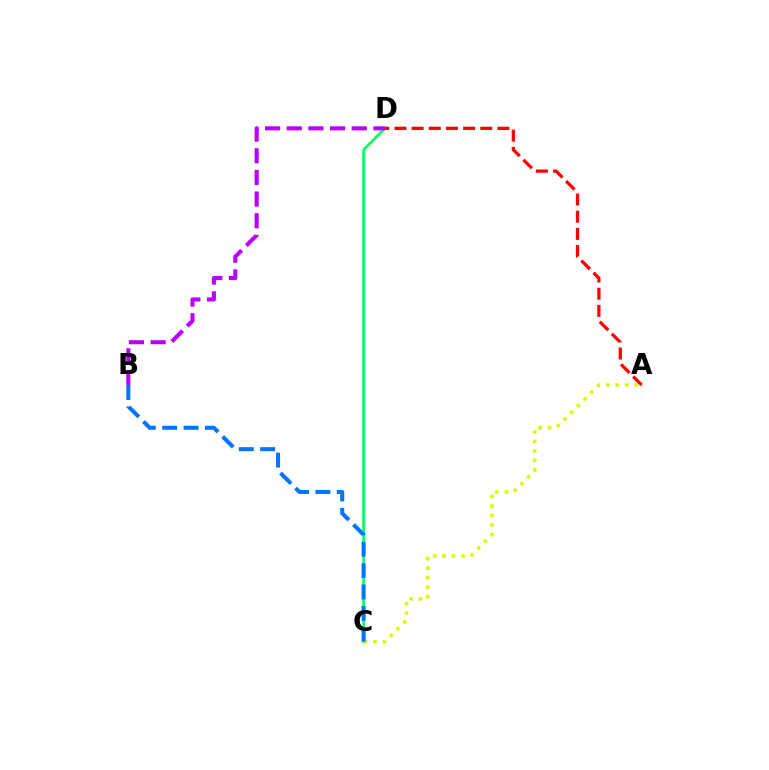{('C', 'D'): [{'color': '#00ff5c', 'line_style': 'solid', 'thickness': 1.89}], ('A', 'C'): [{'color': '#d1ff00', 'line_style': 'dotted', 'thickness': 2.58}], ('B', 'D'): [{'color': '#b900ff', 'line_style': 'dashed', 'thickness': 2.94}], ('A', 'D'): [{'color': '#ff0000', 'line_style': 'dashed', 'thickness': 2.33}], ('B', 'C'): [{'color': '#0074ff', 'line_style': 'dashed', 'thickness': 2.9}]}